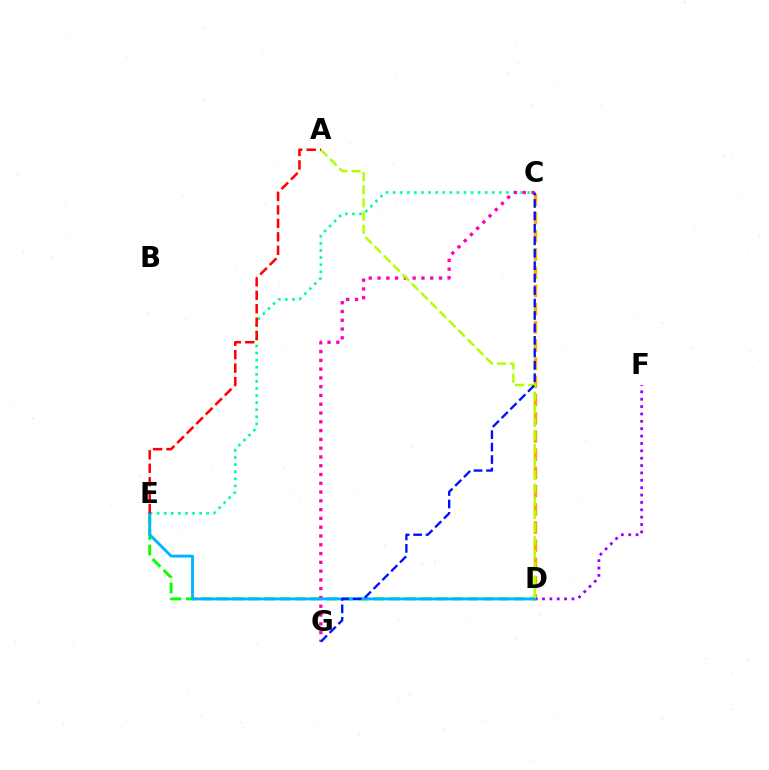{('C', 'D'): [{'color': '#ffa500', 'line_style': 'dashed', 'thickness': 2.47}], ('C', 'E'): [{'color': '#00ff9d', 'line_style': 'dotted', 'thickness': 1.92}], ('D', 'E'): [{'color': '#08ff00', 'line_style': 'dashed', 'thickness': 2.12}, {'color': '#00b5ff', 'line_style': 'solid', 'thickness': 2.08}], ('C', 'G'): [{'color': '#ff00bd', 'line_style': 'dotted', 'thickness': 2.39}, {'color': '#0010ff', 'line_style': 'dashed', 'thickness': 1.69}], ('D', 'F'): [{'color': '#9b00ff', 'line_style': 'dotted', 'thickness': 2.0}], ('A', 'D'): [{'color': '#b3ff00', 'line_style': 'dashed', 'thickness': 1.79}], ('A', 'E'): [{'color': '#ff0000', 'line_style': 'dashed', 'thickness': 1.83}]}